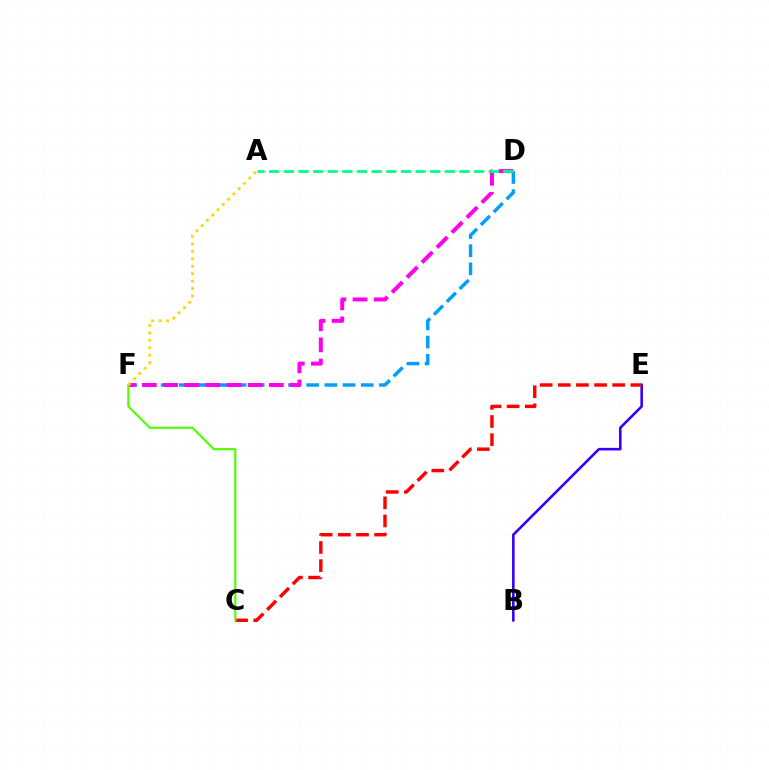{('D', 'F'): [{'color': '#009eff', 'line_style': 'dashed', 'thickness': 2.47}, {'color': '#ff00ed', 'line_style': 'dashed', 'thickness': 2.87}], ('B', 'E'): [{'color': '#3700ff', 'line_style': 'solid', 'thickness': 1.87}], ('C', 'E'): [{'color': '#ff0000', 'line_style': 'dashed', 'thickness': 2.46}], ('C', 'F'): [{'color': '#4fff00', 'line_style': 'solid', 'thickness': 1.55}], ('A', 'D'): [{'color': '#00ff86', 'line_style': 'dashed', 'thickness': 1.99}], ('A', 'F'): [{'color': '#ffd500', 'line_style': 'dotted', 'thickness': 2.02}]}